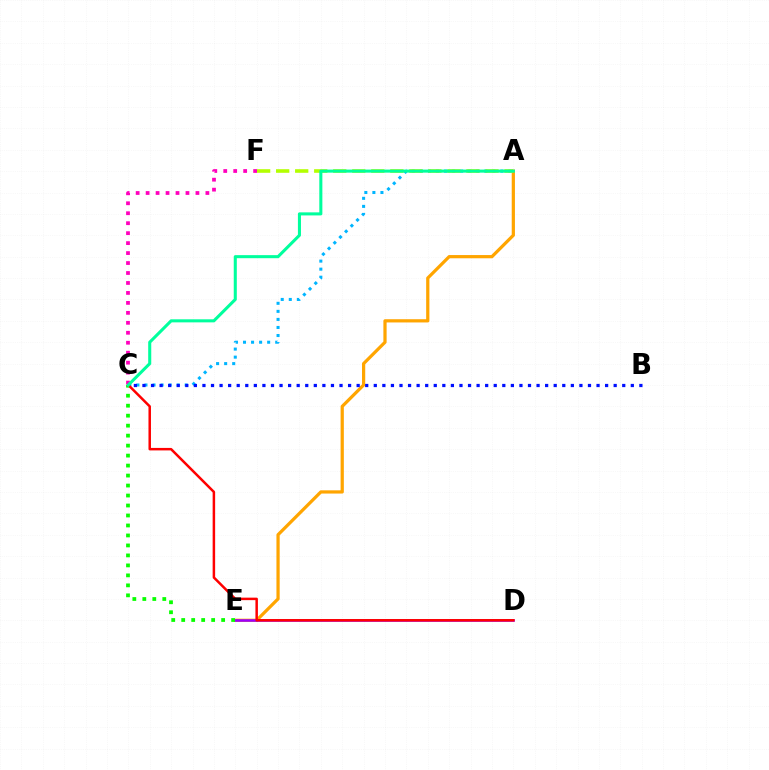{('A', 'E'): [{'color': '#ffa500', 'line_style': 'solid', 'thickness': 2.32}], ('A', 'C'): [{'color': '#00b5ff', 'line_style': 'dotted', 'thickness': 2.19}, {'color': '#00ff9d', 'line_style': 'solid', 'thickness': 2.2}], ('A', 'F'): [{'color': '#b3ff00', 'line_style': 'dashed', 'thickness': 2.58}], ('D', 'E'): [{'color': '#9b00ff', 'line_style': 'solid', 'thickness': 1.87}], ('C', 'E'): [{'color': '#08ff00', 'line_style': 'dotted', 'thickness': 2.71}], ('C', 'D'): [{'color': '#ff0000', 'line_style': 'solid', 'thickness': 1.8}], ('B', 'C'): [{'color': '#0010ff', 'line_style': 'dotted', 'thickness': 2.33}], ('C', 'F'): [{'color': '#ff00bd', 'line_style': 'dotted', 'thickness': 2.71}]}